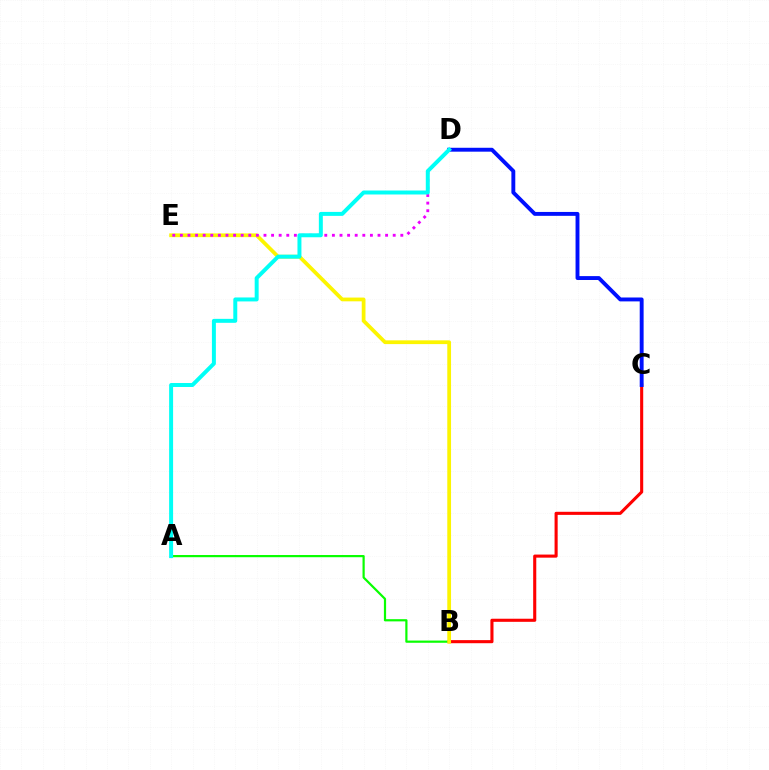{('A', 'B'): [{'color': '#08ff00', 'line_style': 'solid', 'thickness': 1.59}], ('B', 'C'): [{'color': '#ff0000', 'line_style': 'solid', 'thickness': 2.23}], ('B', 'E'): [{'color': '#fcf500', 'line_style': 'solid', 'thickness': 2.7}], ('C', 'D'): [{'color': '#0010ff', 'line_style': 'solid', 'thickness': 2.81}], ('D', 'E'): [{'color': '#ee00ff', 'line_style': 'dotted', 'thickness': 2.07}], ('A', 'D'): [{'color': '#00fff6', 'line_style': 'solid', 'thickness': 2.85}]}